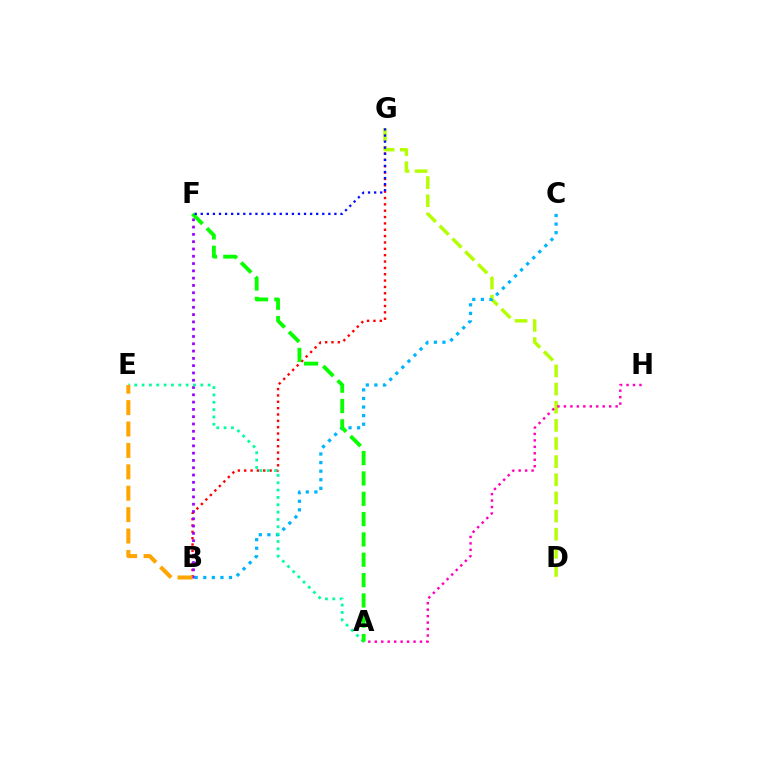{('B', 'G'): [{'color': '#ff0000', 'line_style': 'dotted', 'thickness': 1.73}], ('D', 'G'): [{'color': '#b3ff00', 'line_style': 'dashed', 'thickness': 2.46}], ('B', 'F'): [{'color': '#9b00ff', 'line_style': 'dotted', 'thickness': 1.98}], ('B', 'C'): [{'color': '#00b5ff', 'line_style': 'dotted', 'thickness': 2.33}], ('A', 'E'): [{'color': '#00ff9d', 'line_style': 'dotted', 'thickness': 1.99}], ('A', 'H'): [{'color': '#ff00bd', 'line_style': 'dotted', 'thickness': 1.76}], ('A', 'F'): [{'color': '#08ff00', 'line_style': 'dashed', 'thickness': 2.76}], ('B', 'E'): [{'color': '#ffa500', 'line_style': 'dashed', 'thickness': 2.91}], ('F', 'G'): [{'color': '#0010ff', 'line_style': 'dotted', 'thickness': 1.65}]}